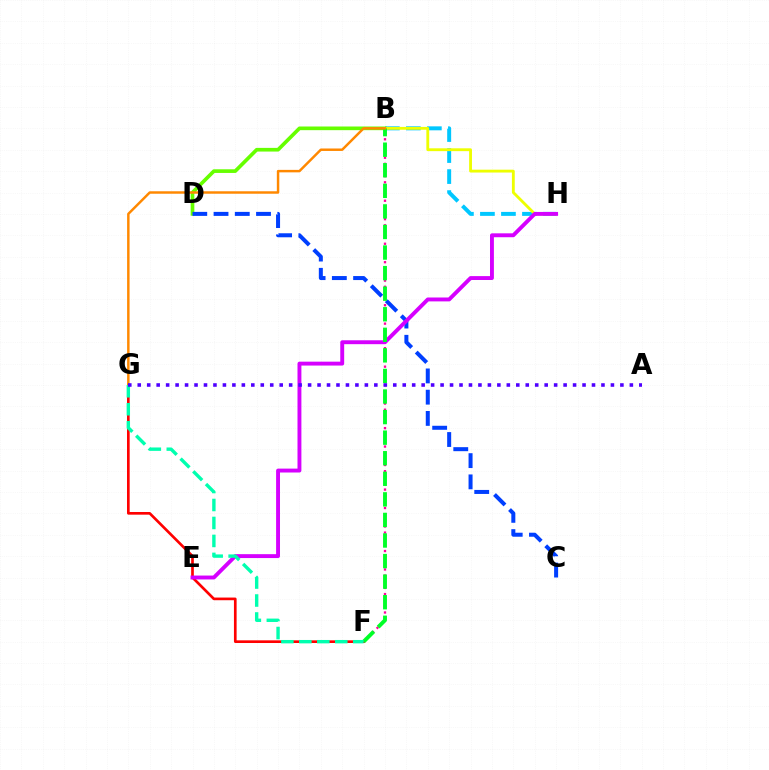{('B', 'H'): [{'color': '#00c7ff', 'line_style': 'dashed', 'thickness': 2.85}, {'color': '#eeff00', 'line_style': 'solid', 'thickness': 2.05}], ('B', 'D'): [{'color': '#66ff00', 'line_style': 'solid', 'thickness': 2.64}], ('C', 'D'): [{'color': '#003fff', 'line_style': 'dashed', 'thickness': 2.89}], ('F', 'G'): [{'color': '#ff0000', 'line_style': 'solid', 'thickness': 1.92}, {'color': '#00ffaf', 'line_style': 'dashed', 'thickness': 2.44}], ('B', 'F'): [{'color': '#ff00a0', 'line_style': 'dotted', 'thickness': 1.67}, {'color': '#00ff27', 'line_style': 'dashed', 'thickness': 2.79}], ('E', 'H'): [{'color': '#d600ff', 'line_style': 'solid', 'thickness': 2.81}], ('B', 'G'): [{'color': '#ff8800', 'line_style': 'solid', 'thickness': 1.77}], ('A', 'G'): [{'color': '#4f00ff', 'line_style': 'dotted', 'thickness': 2.57}]}